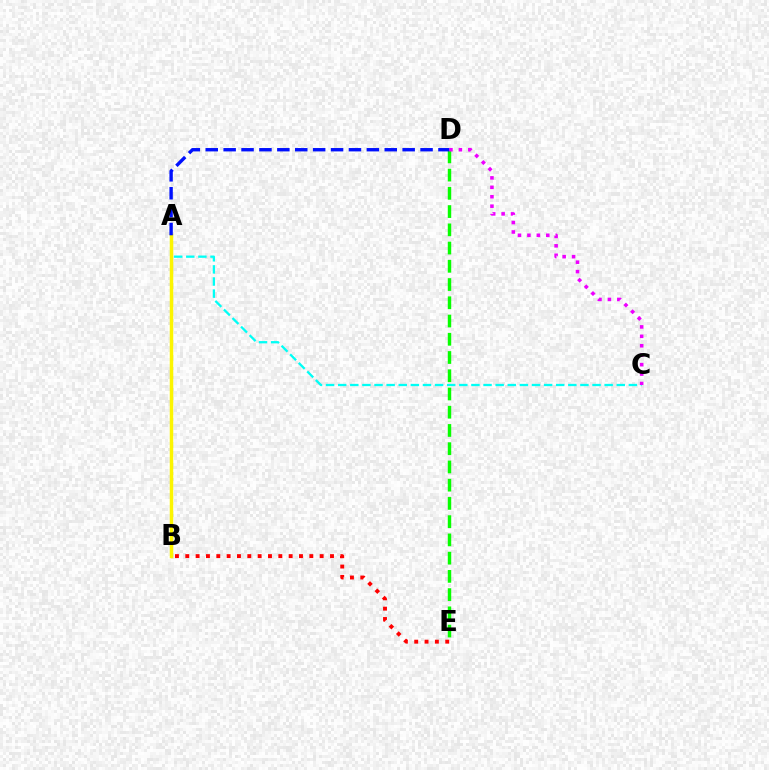{('A', 'C'): [{'color': '#00fff6', 'line_style': 'dashed', 'thickness': 1.65}], ('A', 'B'): [{'color': '#fcf500', 'line_style': 'solid', 'thickness': 2.52}], ('D', 'E'): [{'color': '#08ff00', 'line_style': 'dashed', 'thickness': 2.48}], ('C', 'D'): [{'color': '#ee00ff', 'line_style': 'dotted', 'thickness': 2.56}], ('B', 'E'): [{'color': '#ff0000', 'line_style': 'dotted', 'thickness': 2.81}], ('A', 'D'): [{'color': '#0010ff', 'line_style': 'dashed', 'thickness': 2.43}]}